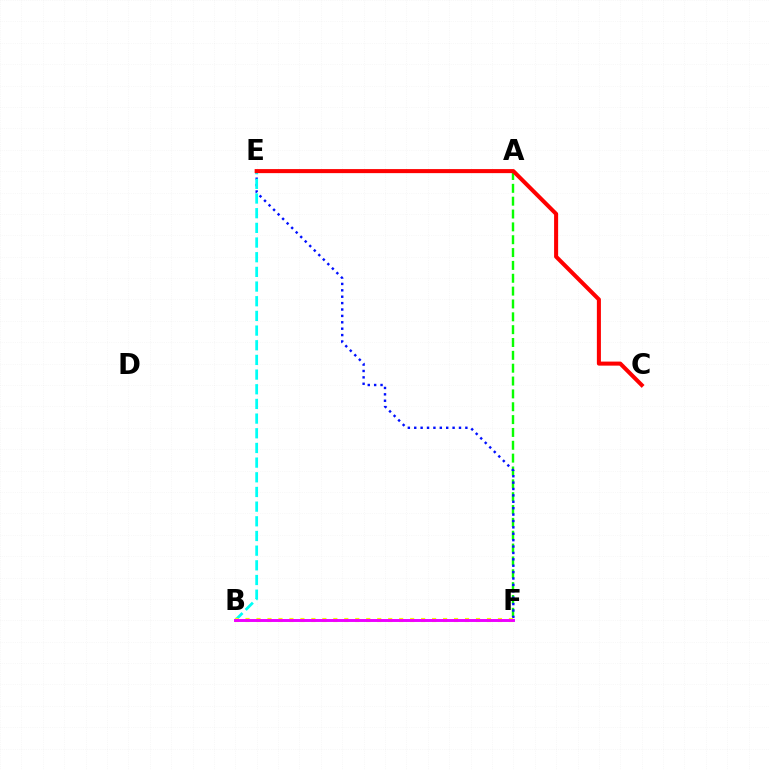{('A', 'F'): [{'color': '#08ff00', 'line_style': 'dashed', 'thickness': 1.75}], ('E', 'F'): [{'color': '#0010ff', 'line_style': 'dotted', 'thickness': 1.74}], ('B', 'E'): [{'color': '#00fff6', 'line_style': 'dashed', 'thickness': 1.99}], ('B', 'F'): [{'color': '#fcf500', 'line_style': 'dotted', 'thickness': 2.98}, {'color': '#ee00ff', 'line_style': 'solid', 'thickness': 2.11}], ('C', 'E'): [{'color': '#ff0000', 'line_style': 'solid', 'thickness': 2.91}]}